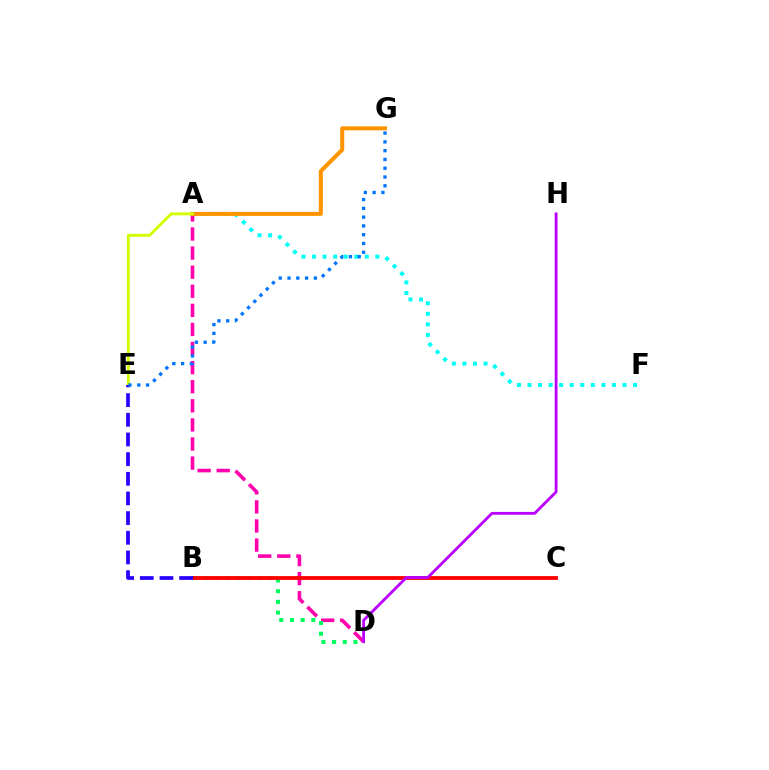{('A', 'F'): [{'color': '#00fff6', 'line_style': 'dotted', 'thickness': 2.87}], ('A', 'D'): [{'color': '#ff00ac', 'line_style': 'dashed', 'thickness': 2.59}], ('B', 'C'): [{'color': '#3dff00', 'line_style': 'solid', 'thickness': 1.78}, {'color': '#ff0000', 'line_style': 'solid', 'thickness': 2.73}], ('A', 'G'): [{'color': '#ff9400', 'line_style': 'solid', 'thickness': 2.91}], ('B', 'D'): [{'color': '#00ff5c', 'line_style': 'dotted', 'thickness': 2.9}], ('A', 'E'): [{'color': '#d1ff00', 'line_style': 'solid', 'thickness': 2.09}], ('D', 'H'): [{'color': '#b900ff', 'line_style': 'solid', 'thickness': 2.03}], ('B', 'E'): [{'color': '#2500ff', 'line_style': 'dashed', 'thickness': 2.67}], ('E', 'G'): [{'color': '#0074ff', 'line_style': 'dotted', 'thickness': 2.39}]}